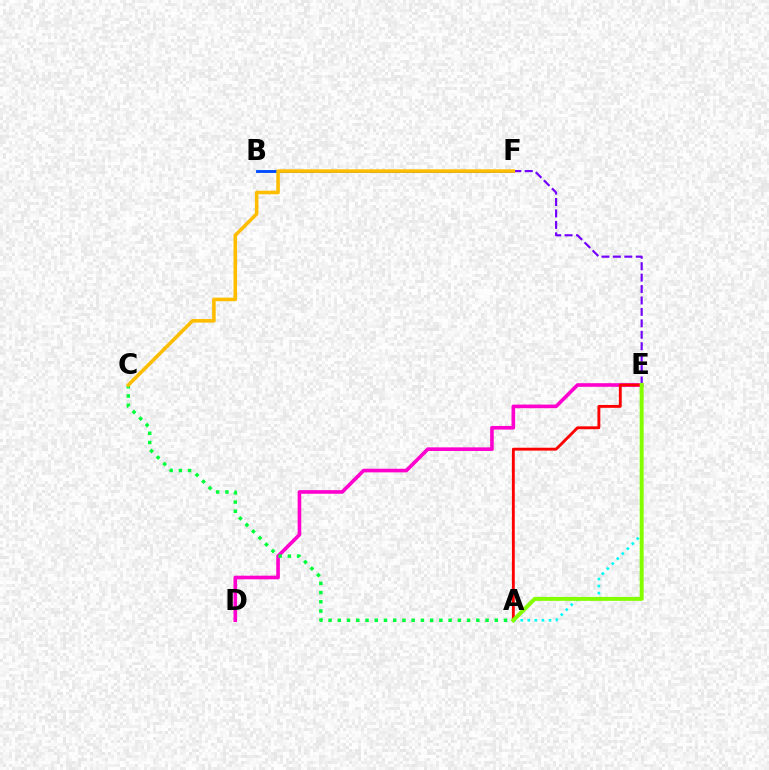{('D', 'E'): [{'color': '#ff00cf', 'line_style': 'solid', 'thickness': 2.61}], ('B', 'F'): [{'color': '#004bff', 'line_style': 'solid', 'thickness': 2.07}], ('A', 'E'): [{'color': '#ff0000', 'line_style': 'solid', 'thickness': 2.06}, {'color': '#00fff6', 'line_style': 'dotted', 'thickness': 1.92}, {'color': '#84ff00', 'line_style': 'solid', 'thickness': 2.86}], ('E', 'F'): [{'color': '#7200ff', 'line_style': 'dashed', 'thickness': 1.55}], ('A', 'C'): [{'color': '#00ff39', 'line_style': 'dotted', 'thickness': 2.51}], ('C', 'F'): [{'color': '#ffbd00', 'line_style': 'solid', 'thickness': 2.56}]}